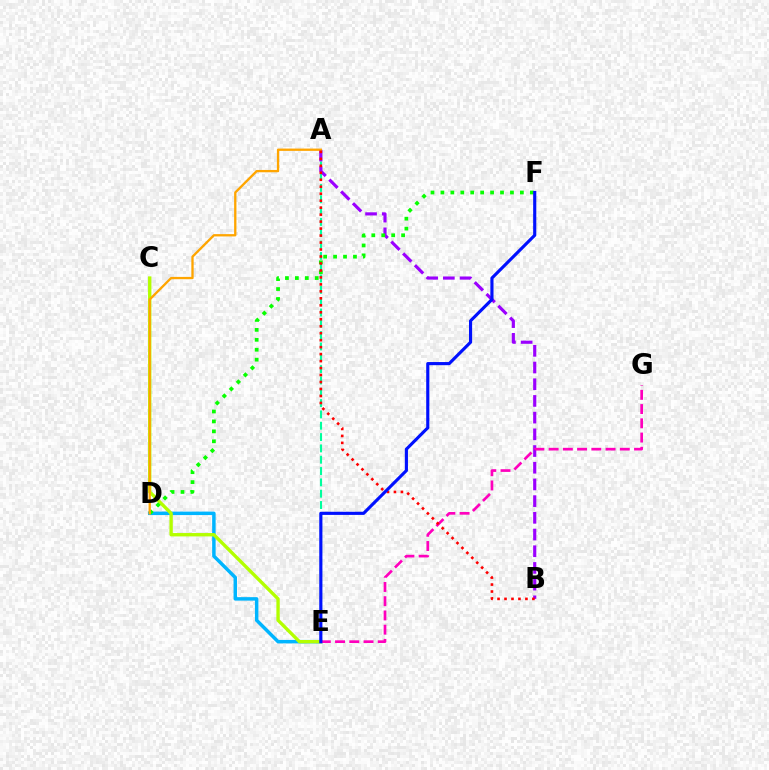{('A', 'E'): [{'color': '#00ff9d', 'line_style': 'dashed', 'thickness': 1.54}], ('D', 'E'): [{'color': '#00b5ff', 'line_style': 'solid', 'thickness': 2.5}], ('A', 'B'): [{'color': '#9b00ff', 'line_style': 'dashed', 'thickness': 2.27}, {'color': '#ff0000', 'line_style': 'dotted', 'thickness': 1.89}], ('C', 'E'): [{'color': '#b3ff00', 'line_style': 'solid', 'thickness': 2.42}], ('E', 'G'): [{'color': '#ff00bd', 'line_style': 'dashed', 'thickness': 1.93}], ('D', 'F'): [{'color': '#08ff00', 'line_style': 'dotted', 'thickness': 2.7}], ('A', 'D'): [{'color': '#ffa500', 'line_style': 'solid', 'thickness': 1.66}], ('E', 'F'): [{'color': '#0010ff', 'line_style': 'solid', 'thickness': 2.25}]}